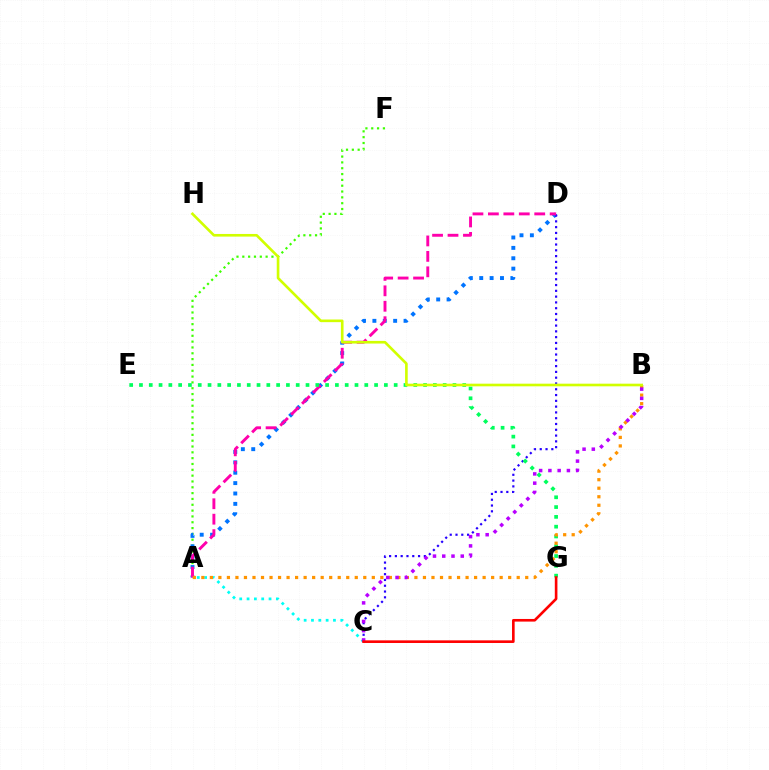{('A', 'F'): [{'color': '#3dff00', 'line_style': 'dotted', 'thickness': 1.58}], ('A', 'C'): [{'color': '#00fff6', 'line_style': 'dotted', 'thickness': 1.99}], ('A', 'D'): [{'color': '#0074ff', 'line_style': 'dotted', 'thickness': 2.82}, {'color': '#ff00ac', 'line_style': 'dashed', 'thickness': 2.1}], ('C', 'D'): [{'color': '#2500ff', 'line_style': 'dotted', 'thickness': 1.57}], ('E', 'G'): [{'color': '#00ff5c', 'line_style': 'dotted', 'thickness': 2.66}], ('A', 'B'): [{'color': '#ff9400', 'line_style': 'dotted', 'thickness': 2.32}], ('B', 'H'): [{'color': '#d1ff00', 'line_style': 'solid', 'thickness': 1.9}], ('B', 'C'): [{'color': '#b900ff', 'line_style': 'dotted', 'thickness': 2.52}], ('C', 'G'): [{'color': '#ff0000', 'line_style': 'solid', 'thickness': 1.89}]}